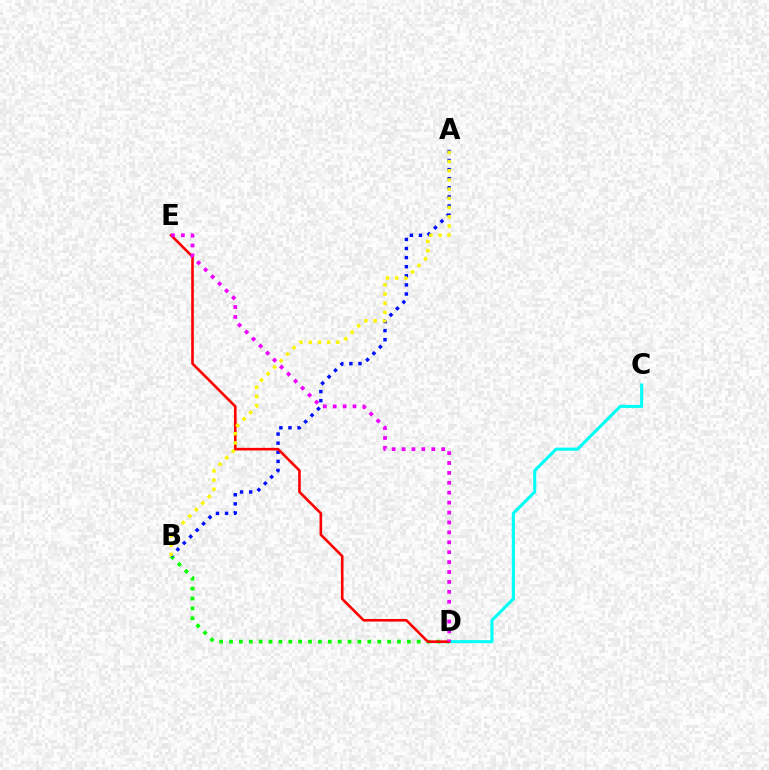{('B', 'D'): [{'color': '#08ff00', 'line_style': 'dotted', 'thickness': 2.68}], ('A', 'B'): [{'color': '#0010ff', 'line_style': 'dotted', 'thickness': 2.47}, {'color': '#fcf500', 'line_style': 'dotted', 'thickness': 2.5}], ('C', 'D'): [{'color': '#00fff6', 'line_style': 'solid', 'thickness': 2.21}], ('D', 'E'): [{'color': '#ff0000', 'line_style': 'solid', 'thickness': 1.88}, {'color': '#ee00ff', 'line_style': 'dotted', 'thickness': 2.69}]}